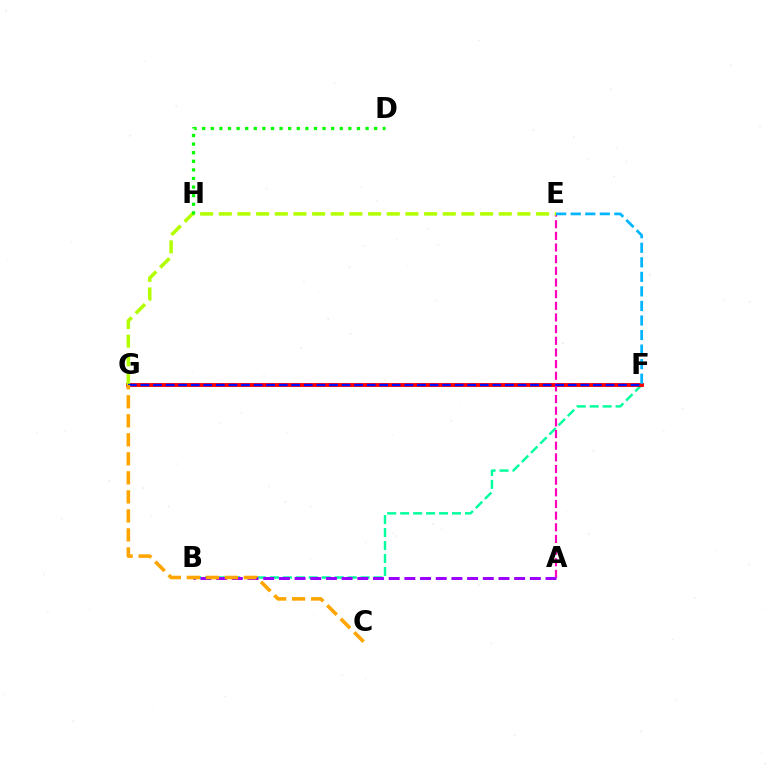{('B', 'F'): [{'color': '#00ff9d', 'line_style': 'dashed', 'thickness': 1.76}], ('F', 'G'): [{'color': '#ff0000', 'line_style': 'solid', 'thickness': 2.78}, {'color': '#0010ff', 'line_style': 'dashed', 'thickness': 1.71}], ('A', 'E'): [{'color': '#ff00bd', 'line_style': 'dashed', 'thickness': 1.58}], ('E', 'G'): [{'color': '#b3ff00', 'line_style': 'dashed', 'thickness': 2.54}], ('E', 'F'): [{'color': '#00b5ff', 'line_style': 'dashed', 'thickness': 1.98}], ('A', 'B'): [{'color': '#9b00ff', 'line_style': 'dashed', 'thickness': 2.13}], ('D', 'H'): [{'color': '#08ff00', 'line_style': 'dotted', 'thickness': 2.34}], ('C', 'G'): [{'color': '#ffa500', 'line_style': 'dashed', 'thickness': 2.58}]}